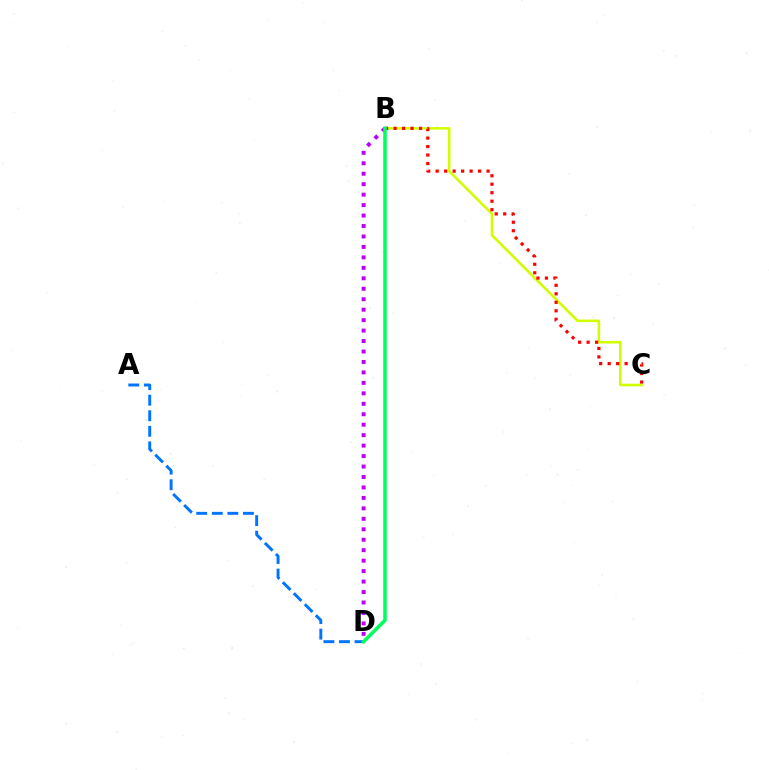{('A', 'D'): [{'color': '#0074ff', 'line_style': 'dashed', 'thickness': 2.11}], ('B', 'C'): [{'color': '#d1ff00', 'line_style': 'solid', 'thickness': 1.86}, {'color': '#ff0000', 'line_style': 'dotted', 'thickness': 2.31}], ('B', 'D'): [{'color': '#b900ff', 'line_style': 'dotted', 'thickness': 2.84}, {'color': '#00ff5c', 'line_style': 'solid', 'thickness': 2.54}]}